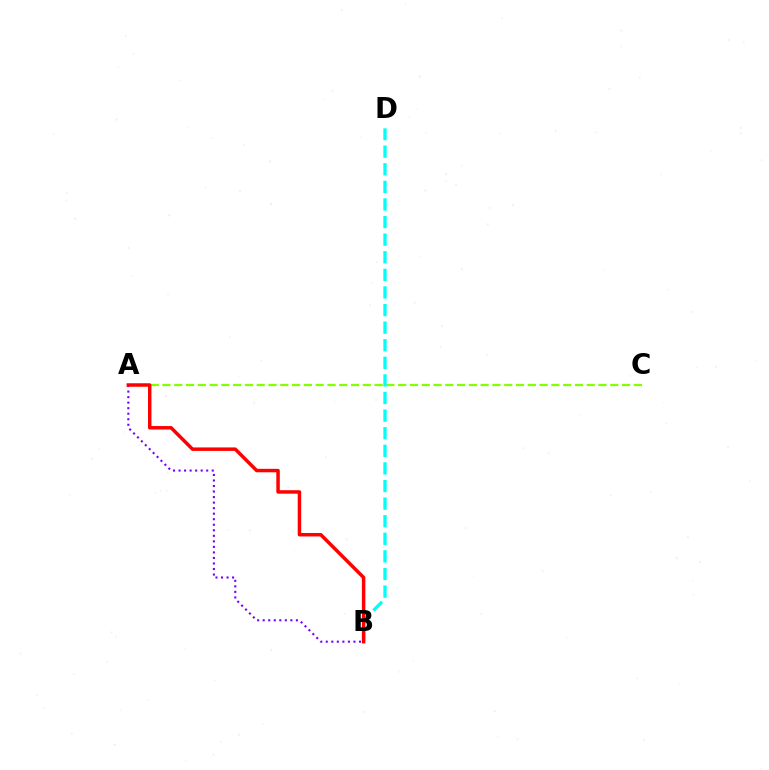{('A', 'C'): [{'color': '#84ff00', 'line_style': 'dashed', 'thickness': 1.6}], ('A', 'B'): [{'color': '#7200ff', 'line_style': 'dotted', 'thickness': 1.5}, {'color': '#ff0000', 'line_style': 'solid', 'thickness': 2.5}], ('B', 'D'): [{'color': '#00fff6', 'line_style': 'dashed', 'thickness': 2.39}]}